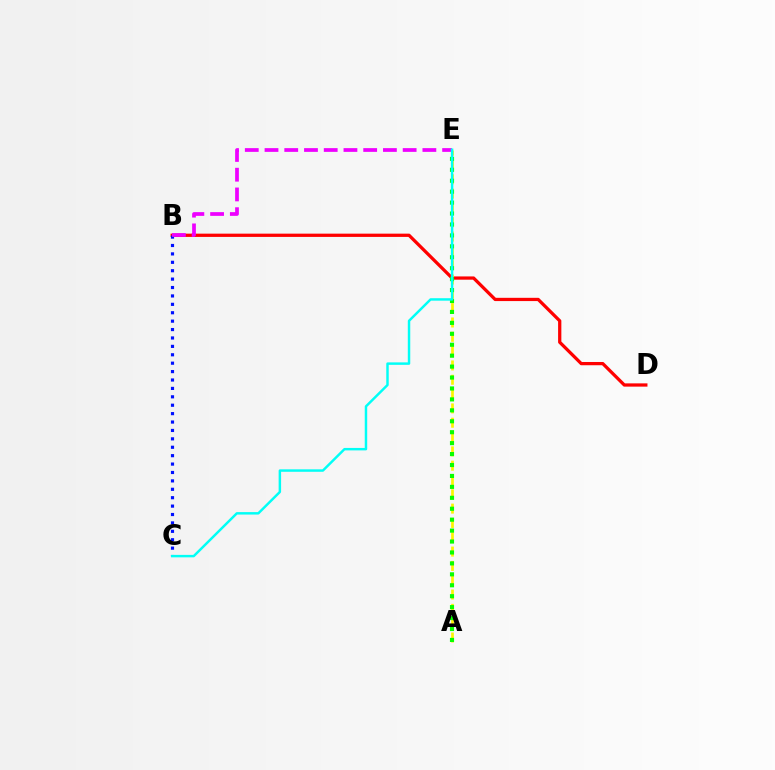{('B', 'D'): [{'color': '#ff0000', 'line_style': 'solid', 'thickness': 2.34}], ('B', 'C'): [{'color': '#0010ff', 'line_style': 'dotted', 'thickness': 2.28}], ('A', 'E'): [{'color': '#fcf500', 'line_style': 'dashed', 'thickness': 1.95}, {'color': '#08ff00', 'line_style': 'dotted', 'thickness': 2.97}], ('B', 'E'): [{'color': '#ee00ff', 'line_style': 'dashed', 'thickness': 2.68}], ('C', 'E'): [{'color': '#00fff6', 'line_style': 'solid', 'thickness': 1.77}]}